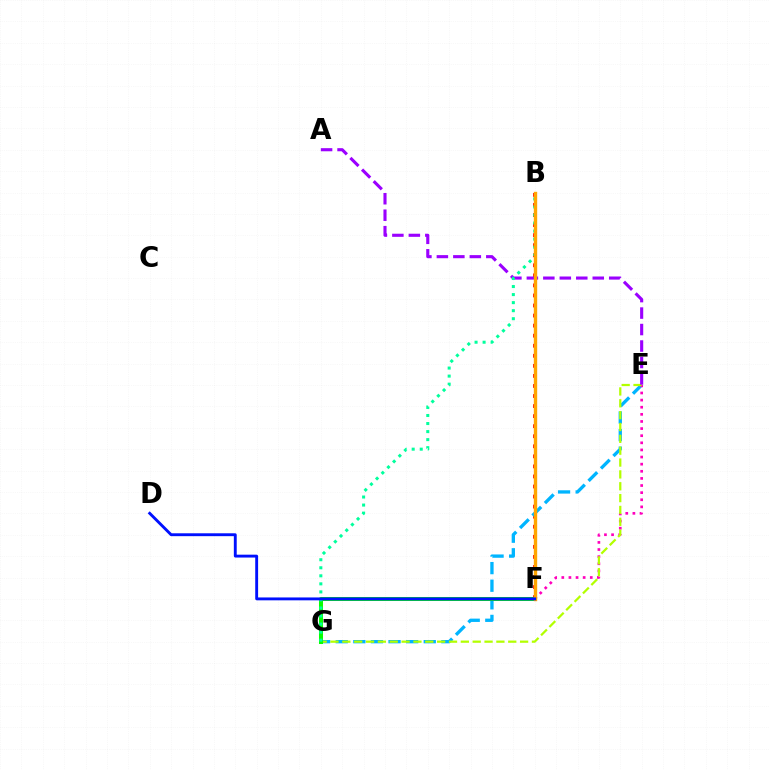{('B', 'F'): [{'color': '#ff0000', 'line_style': 'dotted', 'thickness': 2.73}, {'color': '#ffa500', 'line_style': 'solid', 'thickness': 2.43}], ('E', 'G'): [{'color': '#00b5ff', 'line_style': 'dashed', 'thickness': 2.39}, {'color': '#b3ff00', 'line_style': 'dashed', 'thickness': 1.61}], ('E', 'F'): [{'color': '#ff00bd', 'line_style': 'dotted', 'thickness': 1.93}], ('A', 'E'): [{'color': '#9b00ff', 'line_style': 'dashed', 'thickness': 2.24}], ('F', 'G'): [{'color': '#08ff00', 'line_style': 'solid', 'thickness': 2.9}], ('B', 'G'): [{'color': '#00ff9d', 'line_style': 'dotted', 'thickness': 2.19}], ('D', 'F'): [{'color': '#0010ff', 'line_style': 'solid', 'thickness': 2.07}]}